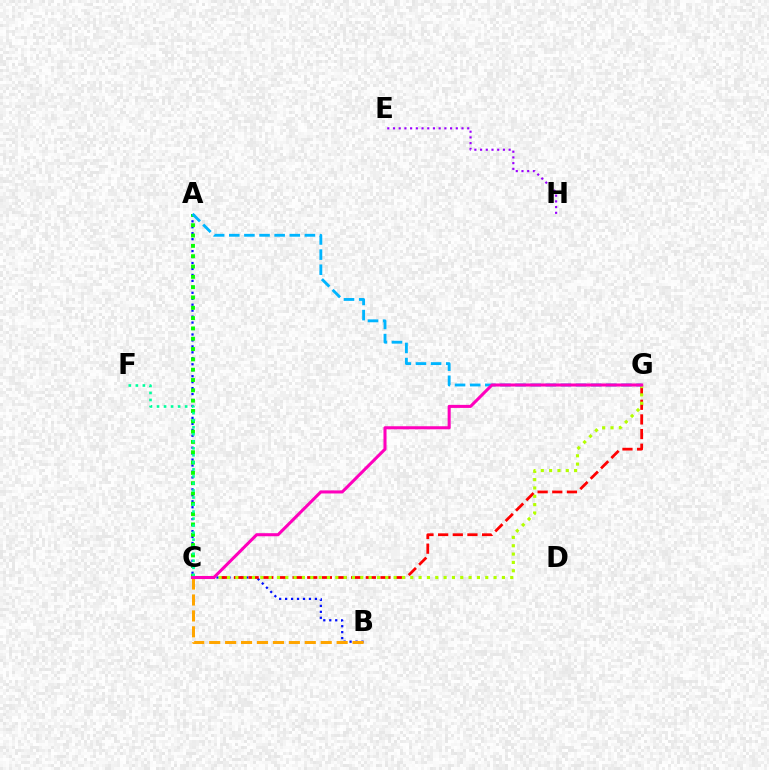{('A', 'B'): [{'color': '#0010ff', 'line_style': 'dotted', 'thickness': 1.62}], ('A', 'C'): [{'color': '#08ff00', 'line_style': 'dotted', 'thickness': 2.8}], ('C', 'G'): [{'color': '#ff0000', 'line_style': 'dashed', 'thickness': 1.99}, {'color': '#b3ff00', 'line_style': 'dotted', 'thickness': 2.26}, {'color': '#ff00bd', 'line_style': 'solid', 'thickness': 2.2}], ('B', 'C'): [{'color': '#ffa500', 'line_style': 'dashed', 'thickness': 2.16}], ('A', 'G'): [{'color': '#00b5ff', 'line_style': 'dashed', 'thickness': 2.05}], ('E', 'H'): [{'color': '#9b00ff', 'line_style': 'dotted', 'thickness': 1.55}], ('C', 'F'): [{'color': '#00ff9d', 'line_style': 'dotted', 'thickness': 1.91}]}